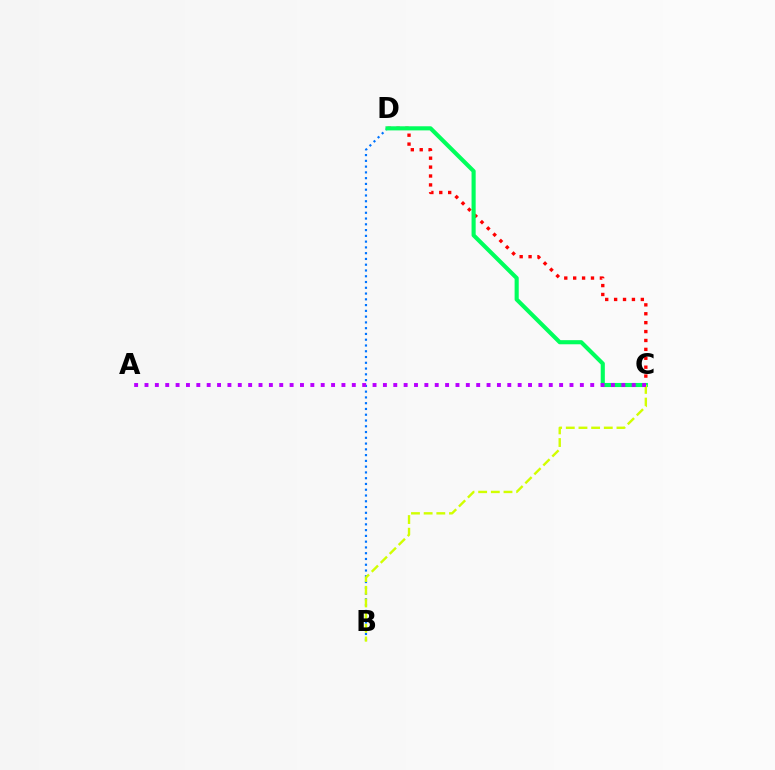{('C', 'D'): [{'color': '#ff0000', 'line_style': 'dotted', 'thickness': 2.42}, {'color': '#00ff5c', 'line_style': 'solid', 'thickness': 2.96}], ('B', 'D'): [{'color': '#0074ff', 'line_style': 'dotted', 'thickness': 1.57}], ('B', 'C'): [{'color': '#d1ff00', 'line_style': 'dashed', 'thickness': 1.72}], ('A', 'C'): [{'color': '#b900ff', 'line_style': 'dotted', 'thickness': 2.82}]}